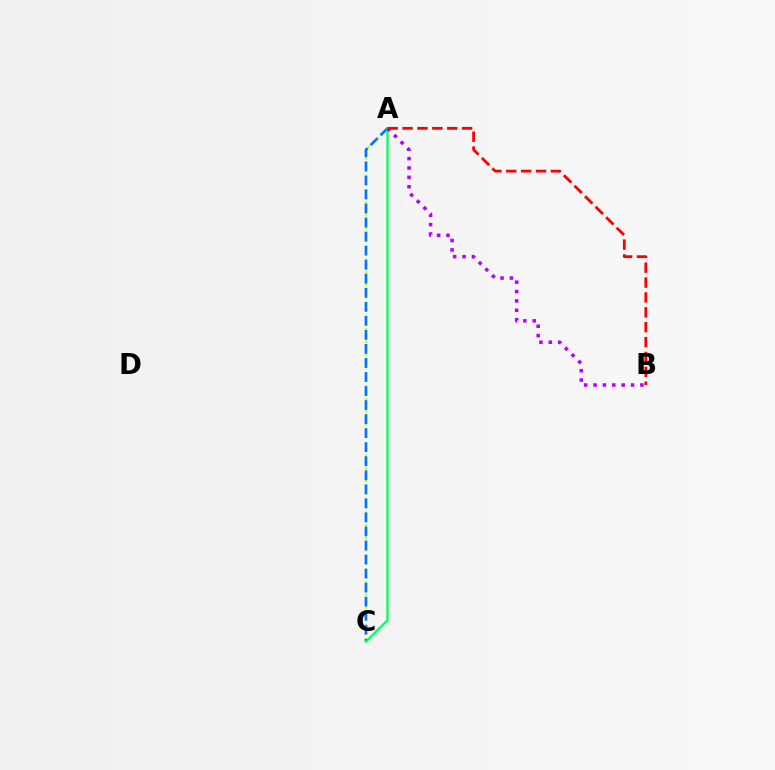{('A', 'C'): [{'color': '#d1ff00', 'line_style': 'dotted', 'thickness': 1.72}, {'color': '#0074ff', 'line_style': 'dashed', 'thickness': 1.91}, {'color': '#00ff5c', 'line_style': 'solid', 'thickness': 1.64}], ('A', 'B'): [{'color': '#b900ff', 'line_style': 'dotted', 'thickness': 2.55}, {'color': '#ff0000', 'line_style': 'dashed', 'thickness': 2.02}]}